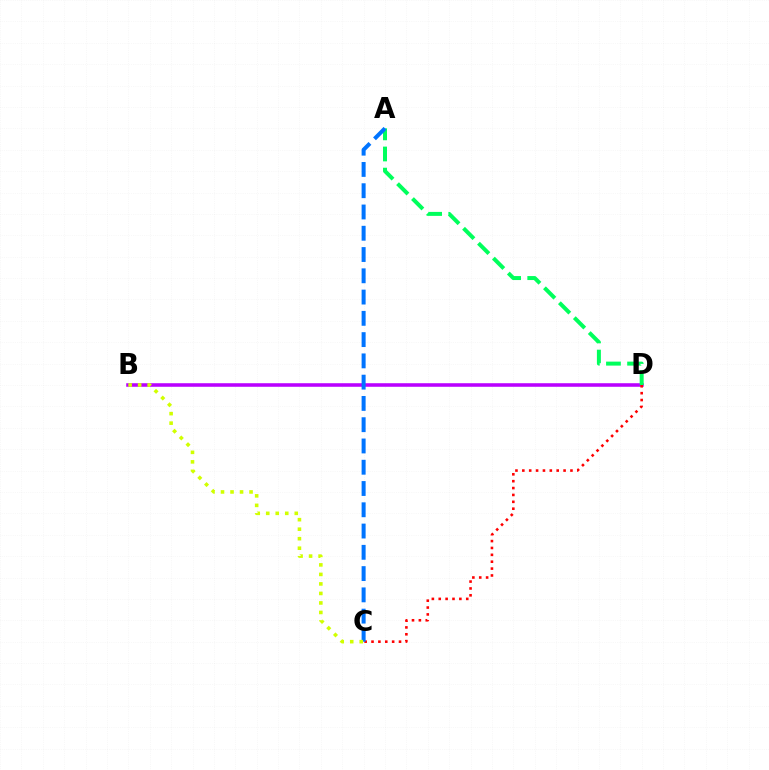{('B', 'D'): [{'color': '#b900ff', 'line_style': 'solid', 'thickness': 2.56}], ('A', 'D'): [{'color': '#00ff5c', 'line_style': 'dashed', 'thickness': 2.87}], ('C', 'D'): [{'color': '#ff0000', 'line_style': 'dotted', 'thickness': 1.87}], ('A', 'C'): [{'color': '#0074ff', 'line_style': 'dashed', 'thickness': 2.89}], ('B', 'C'): [{'color': '#d1ff00', 'line_style': 'dotted', 'thickness': 2.59}]}